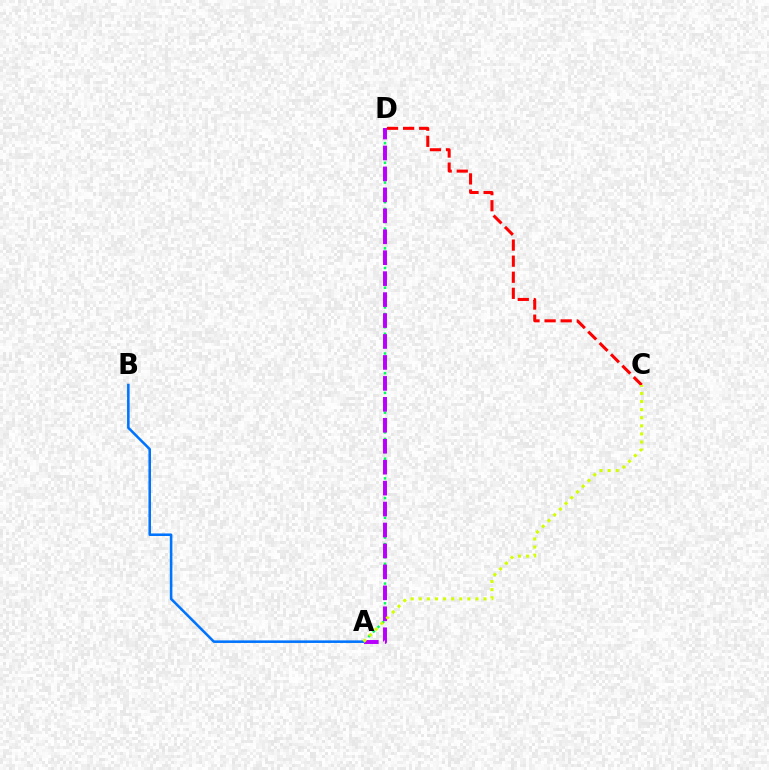{('A', 'D'): [{'color': '#00ff5c', 'line_style': 'dotted', 'thickness': 1.79}, {'color': '#b900ff', 'line_style': 'dashed', 'thickness': 2.85}], ('A', 'B'): [{'color': '#0074ff', 'line_style': 'solid', 'thickness': 1.84}], ('C', 'D'): [{'color': '#ff0000', 'line_style': 'dashed', 'thickness': 2.18}], ('A', 'C'): [{'color': '#d1ff00', 'line_style': 'dotted', 'thickness': 2.2}]}